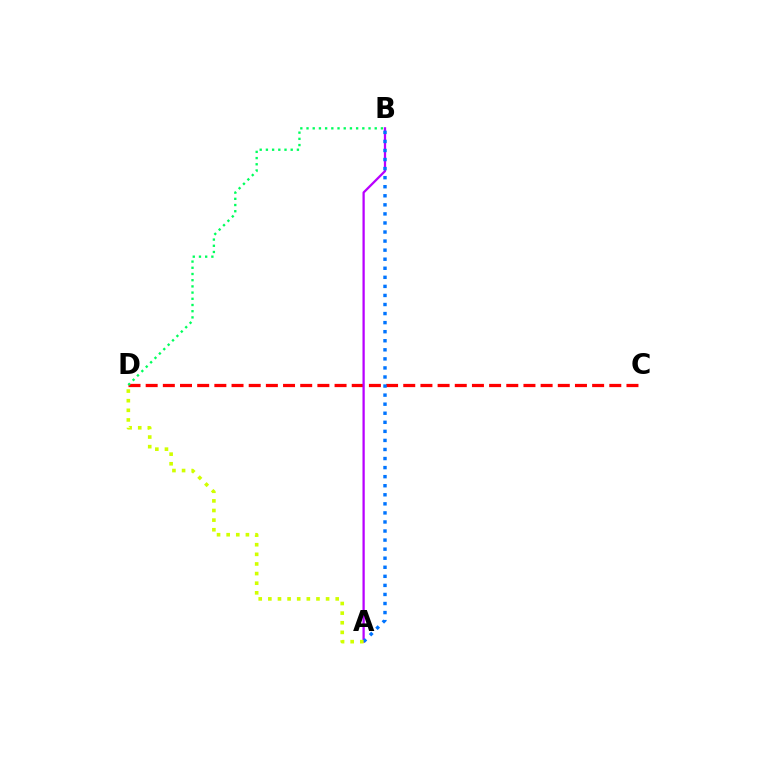{('C', 'D'): [{'color': '#ff0000', 'line_style': 'dashed', 'thickness': 2.33}], ('A', 'B'): [{'color': '#b900ff', 'line_style': 'solid', 'thickness': 1.63}, {'color': '#0074ff', 'line_style': 'dotted', 'thickness': 2.46}], ('A', 'D'): [{'color': '#d1ff00', 'line_style': 'dotted', 'thickness': 2.61}], ('B', 'D'): [{'color': '#00ff5c', 'line_style': 'dotted', 'thickness': 1.68}]}